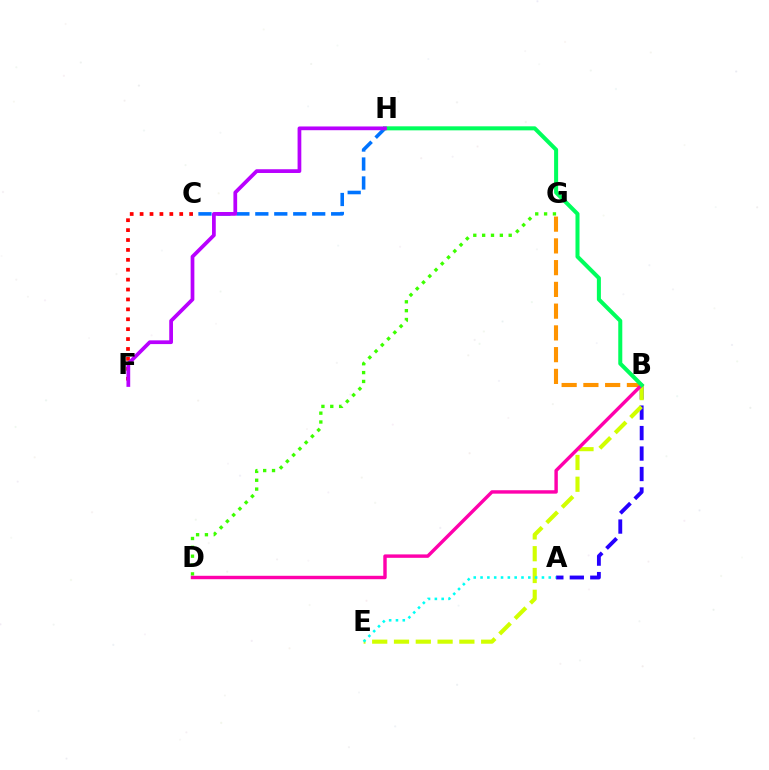{('A', 'B'): [{'color': '#2500ff', 'line_style': 'dashed', 'thickness': 2.78}], ('B', 'G'): [{'color': '#ff9400', 'line_style': 'dashed', 'thickness': 2.95}], ('D', 'G'): [{'color': '#3dff00', 'line_style': 'dotted', 'thickness': 2.4}], ('B', 'E'): [{'color': '#d1ff00', 'line_style': 'dashed', 'thickness': 2.96}], ('B', 'D'): [{'color': '#ff00ac', 'line_style': 'solid', 'thickness': 2.46}], ('C', 'F'): [{'color': '#ff0000', 'line_style': 'dotted', 'thickness': 2.69}], ('C', 'H'): [{'color': '#0074ff', 'line_style': 'dashed', 'thickness': 2.58}], ('A', 'E'): [{'color': '#00fff6', 'line_style': 'dotted', 'thickness': 1.85}], ('B', 'H'): [{'color': '#00ff5c', 'line_style': 'solid', 'thickness': 2.9}], ('F', 'H'): [{'color': '#b900ff', 'line_style': 'solid', 'thickness': 2.69}]}